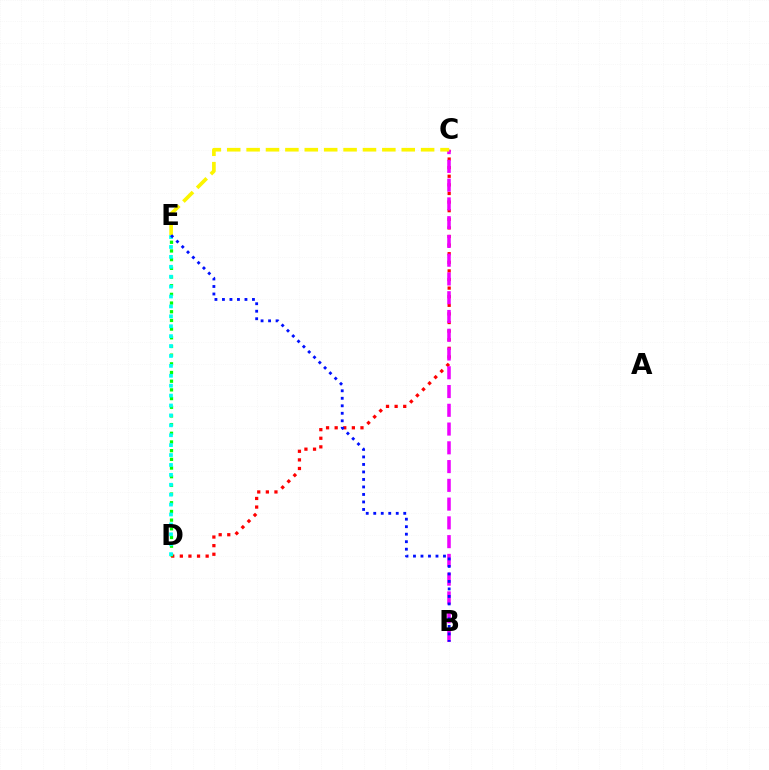{('C', 'D'): [{'color': '#ff0000', 'line_style': 'dotted', 'thickness': 2.34}], ('B', 'C'): [{'color': '#ee00ff', 'line_style': 'dashed', 'thickness': 2.55}], ('C', 'E'): [{'color': '#fcf500', 'line_style': 'dashed', 'thickness': 2.63}], ('D', 'E'): [{'color': '#08ff00', 'line_style': 'dotted', 'thickness': 2.36}, {'color': '#00fff6', 'line_style': 'dotted', 'thickness': 2.69}], ('B', 'E'): [{'color': '#0010ff', 'line_style': 'dotted', 'thickness': 2.04}]}